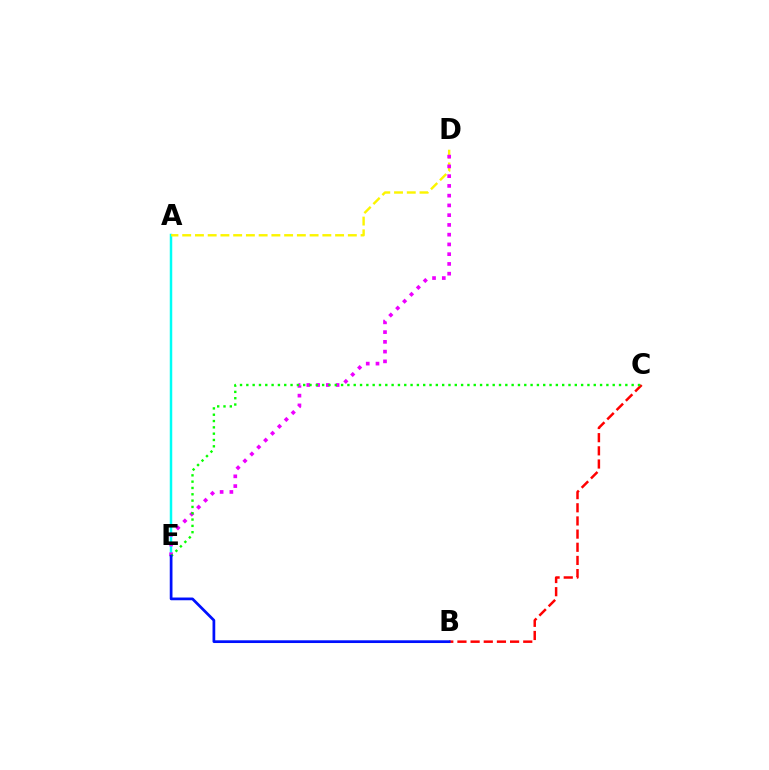{('A', 'E'): [{'color': '#00fff6', 'line_style': 'solid', 'thickness': 1.79}], ('A', 'D'): [{'color': '#fcf500', 'line_style': 'dashed', 'thickness': 1.73}], ('D', 'E'): [{'color': '#ee00ff', 'line_style': 'dotted', 'thickness': 2.65}], ('B', 'C'): [{'color': '#ff0000', 'line_style': 'dashed', 'thickness': 1.79}], ('C', 'E'): [{'color': '#08ff00', 'line_style': 'dotted', 'thickness': 1.72}], ('B', 'E'): [{'color': '#0010ff', 'line_style': 'solid', 'thickness': 1.97}]}